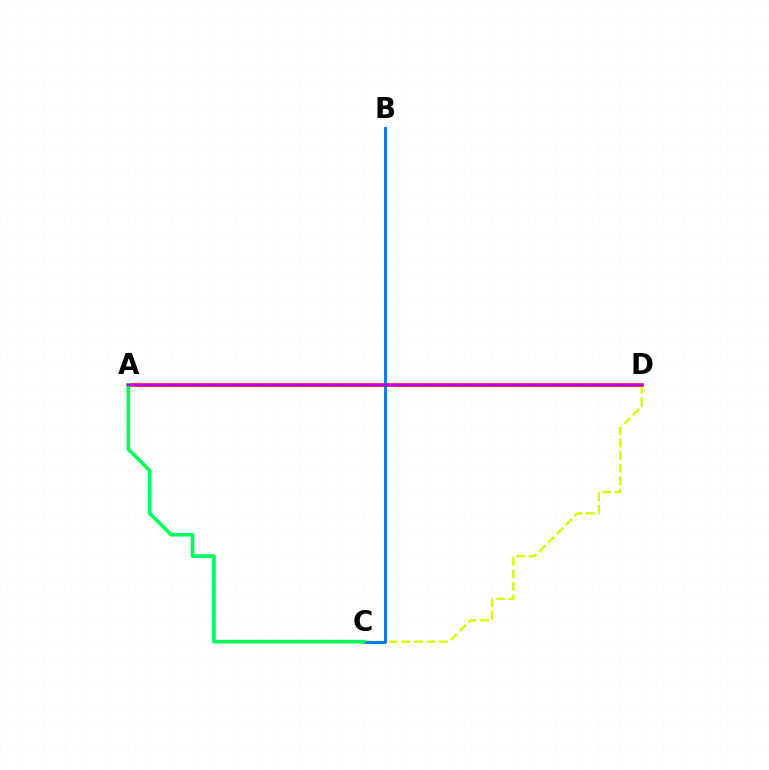{('C', 'D'): [{'color': '#d1ff00', 'line_style': 'dashed', 'thickness': 1.7}], ('A', 'D'): [{'color': '#ff0000', 'line_style': 'solid', 'thickness': 2.54}, {'color': '#b900ff', 'line_style': 'solid', 'thickness': 1.63}], ('B', 'C'): [{'color': '#0074ff', 'line_style': 'solid', 'thickness': 2.05}], ('A', 'C'): [{'color': '#00ff5c', 'line_style': 'solid', 'thickness': 2.65}]}